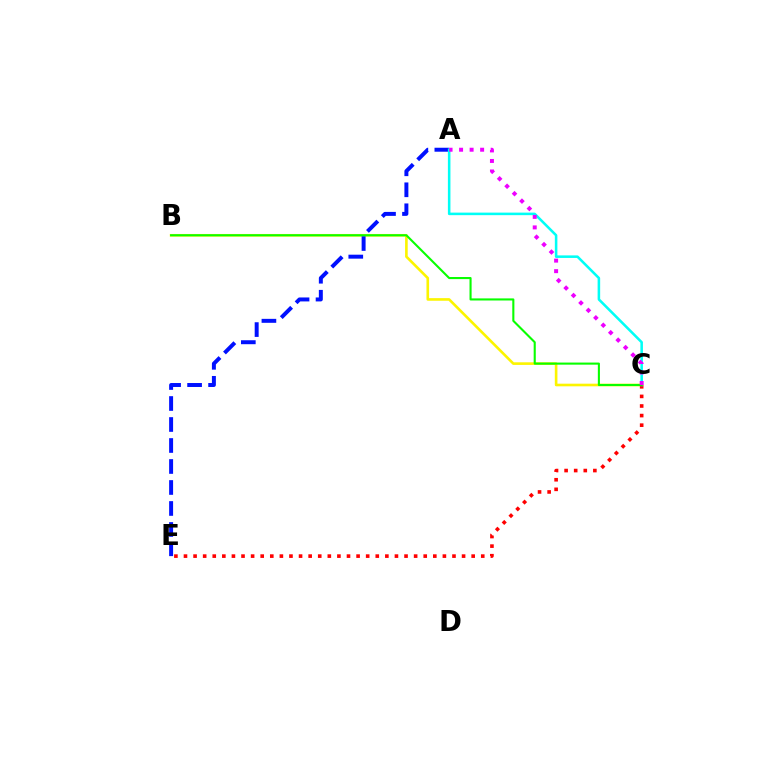{('B', 'C'): [{'color': '#fcf500', 'line_style': 'solid', 'thickness': 1.89}, {'color': '#08ff00', 'line_style': 'solid', 'thickness': 1.51}], ('A', 'E'): [{'color': '#0010ff', 'line_style': 'dashed', 'thickness': 2.85}], ('C', 'E'): [{'color': '#ff0000', 'line_style': 'dotted', 'thickness': 2.61}], ('A', 'C'): [{'color': '#00fff6', 'line_style': 'solid', 'thickness': 1.84}, {'color': '#ee00ff', 'line_style': 'dotted', 'thickness': 2.86}]}